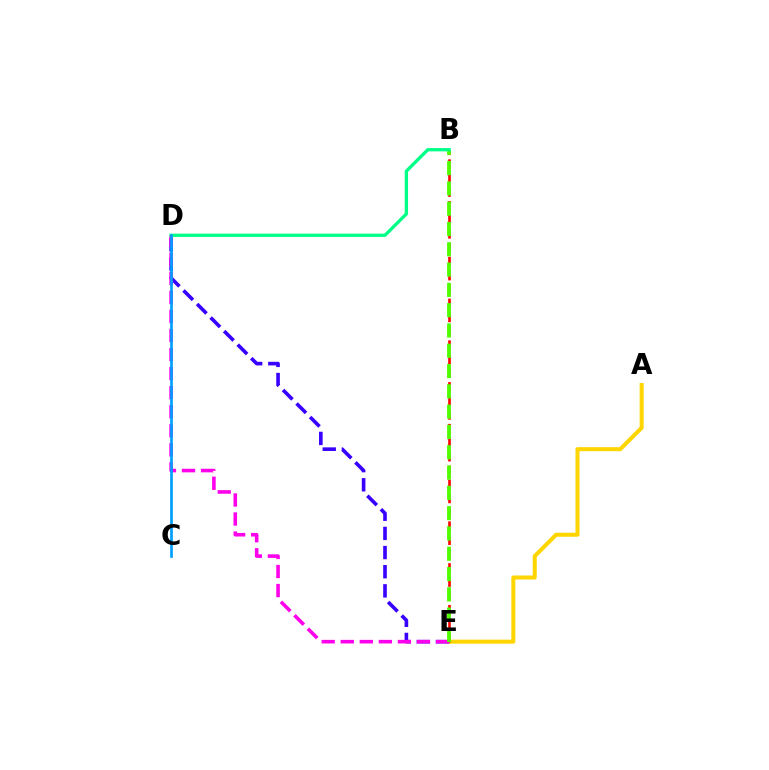{('A', 'E'): [{'color': '#ffd500', 'line_style': 'solid', 'thickness': 2.89}], ('D', 'E'): [{'color': '#3700ff', 'line_style': 'dashed', 'thickness': 2.6}, {'color': '#ff00ed', 'line_style': 'dashed', 'thickness': 2.59}], ('B', 'E'): [{'color': '#ff0000', 'line_style': 'dashed', 'thickness': 1.89}, {'color': '#4fff00', 'line_style': 'dashed', 'thickness': 2.76}], ('B', 'D'): [{'color': '#00ff86', 'line_style': 'solid', 'thickness': 2.38}], ('C', 'D'): [{'color': '#009eff', 'line_style': 'solid', 'thickness': 1.93}]}